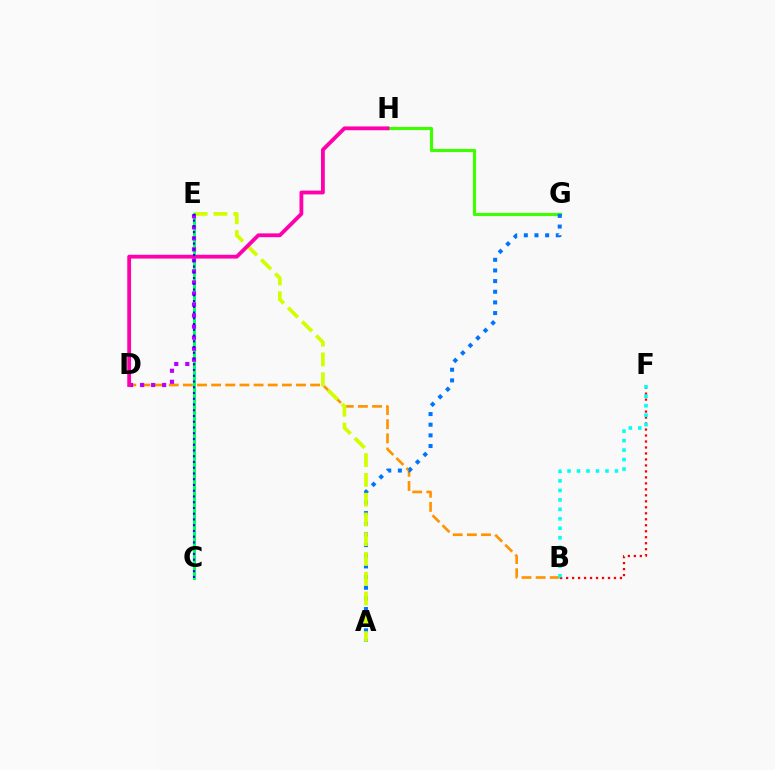{('G', 'H'): [{'color': '#3dff00', 'line_style': 'solid', 'thickness': 2.26}], ('B', 'D'): [{'color': '#ff9400', 'line_style': 'dashed', 'thickness': 1.92}], ('A', 'G'): [{'color': '#0074ff', 'line_style': 'dotted', 'thickness': 2.9}], ('B', 'F'): [{'color': '#ff0000', 'line_style': 'dotted', 'thickness': 1.63}, {'color': '#00fff6', 'line_style': 'dotted', 'thickness': 2.58}], ('A', 'E'): [{'color': '#d1ff00', 'line_style': 'dashed', 'thickness': 2.69}], ('C', 'E'): [{'color': '#00ff5c', 'line_style': 'solid', 'thickness': 2.18}, {'color': '#2500ff', 'line_style': 'dotted', 'thickness': 1.56}], ('D', 'E'): [{'color': '#b900ff', 'line_style': 'dotted', 'thickness': 3.0}], ('D', 'H'): [{'color': '#ff00ac', 'line_style': 'solid', 'thickness': 2.74}]}